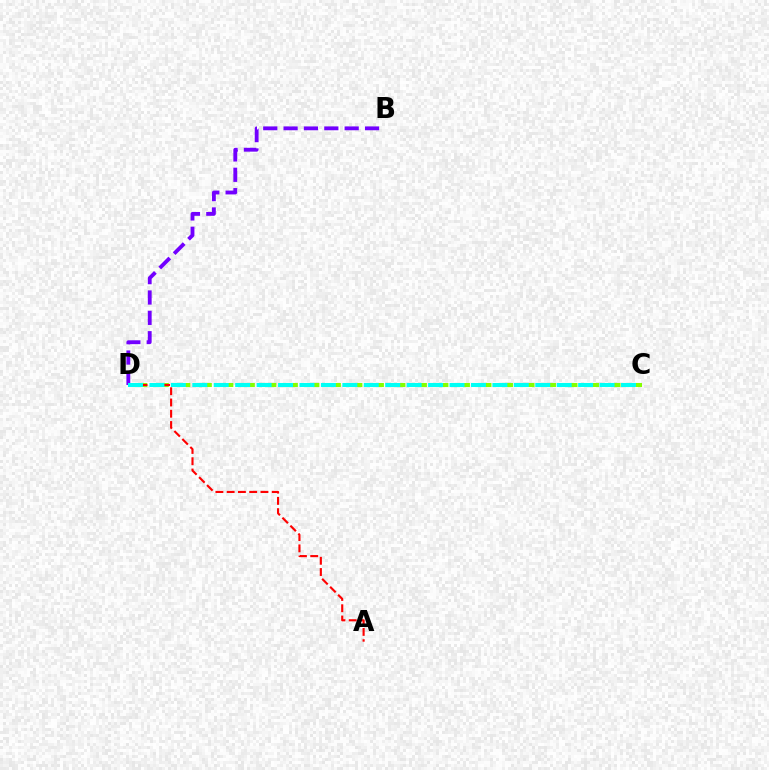{('B', 'D'): [{'color': '#7200ff', 'line_style': 'dashed', 'thickness': 2.77}], ('C', 'D'): [{'color': '#84ff00', 'line_style': 'dashed', 'thickness': 2.92}, {'color': '#00fff6', 'line_style': 'dashed', 'thickness': 2.91}], ('A', 'D'): [{'color': '#ff0000', 'line_style': 'dashed', 'thickness': 1.53}]}